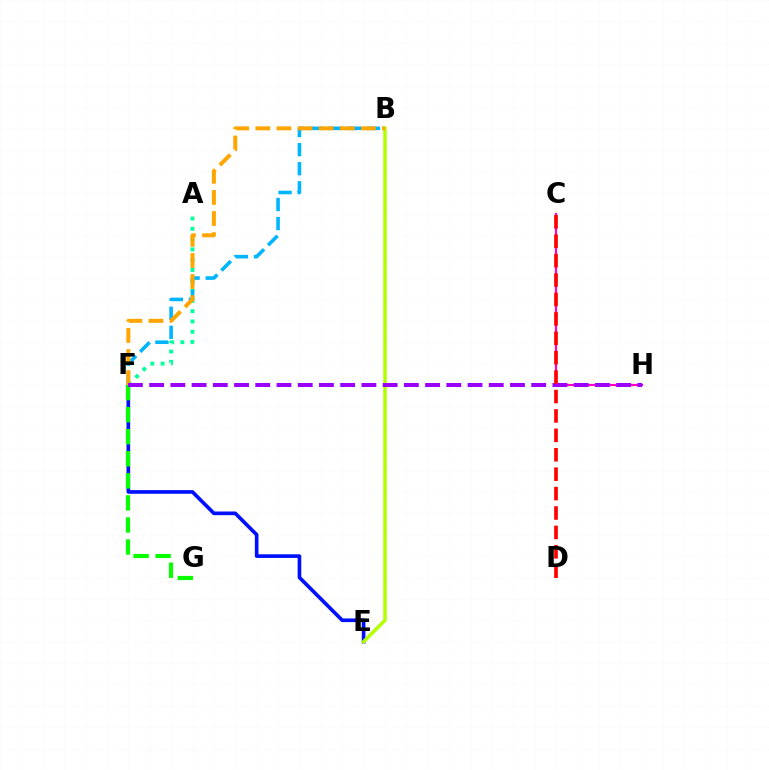{('A', 'F'): [{'color': '#00ff9d', 'line_style': 'dotted', 'thickness': 2.8}], ('E', 'F'): [{'color': '#0010ff', 'line_style': 'solid', 'thickness': 2.63}], ('B', 'F'): [{'color': '#00b5ff', 'line_style': 'dashed', 'thickness': 2.59}, {'color': '#ffa500', 'line_style': 'dashed', 'thickness': 2.87}], ('B', 'E'): [{'color': '#b3ff00', 'line_style': 'solid', 'thickness': 2.52}], ('F', 'G'): [{'color': '#08ff00', 'line_style': 'dashed', 'thickness': 3.0}], ('C', 'H'): [{'color': '#ff00bd', 'line_style': 'solid', 'thickness': 1.57}], ('F', 'H'): [{'color': '#9b00ff', 'line_style': 'dashed', 'thickness': 2.88}], ('C', 'D'): [{'color': '#ff0000', 'line_style': 'dashed', 'thickness': 2.64}]}